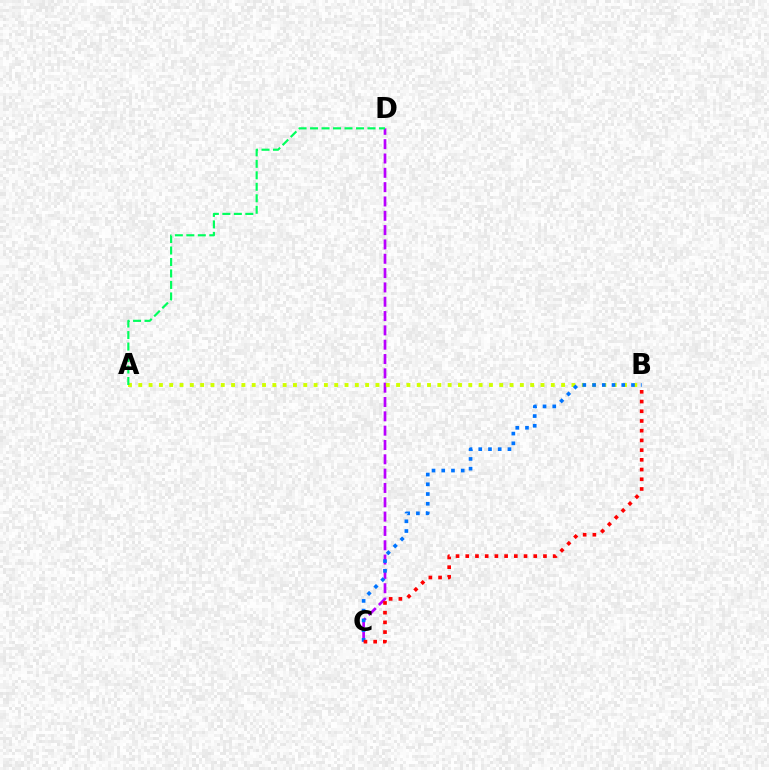{('C', 'D'): [{'color': '#b900ff', 'line_style': 'dashed', 'thickness': 1.95}], ('A', 'B'): [{'color': '#d1ff00', 'line_style': 'dotted', 'thickness': 2.8}], ('B', 'C'): [{'color': '#0074ff', 'line_style': 'dotted', 'thickness': 2.64}, {'color': '#ff0000', 'line_style': 'dotted', 'thickness': 2.64}], ('A', 'D'): [{'color': '#00ff5c', 'line_style': 'dashed', 'thickness': 1.56}]}